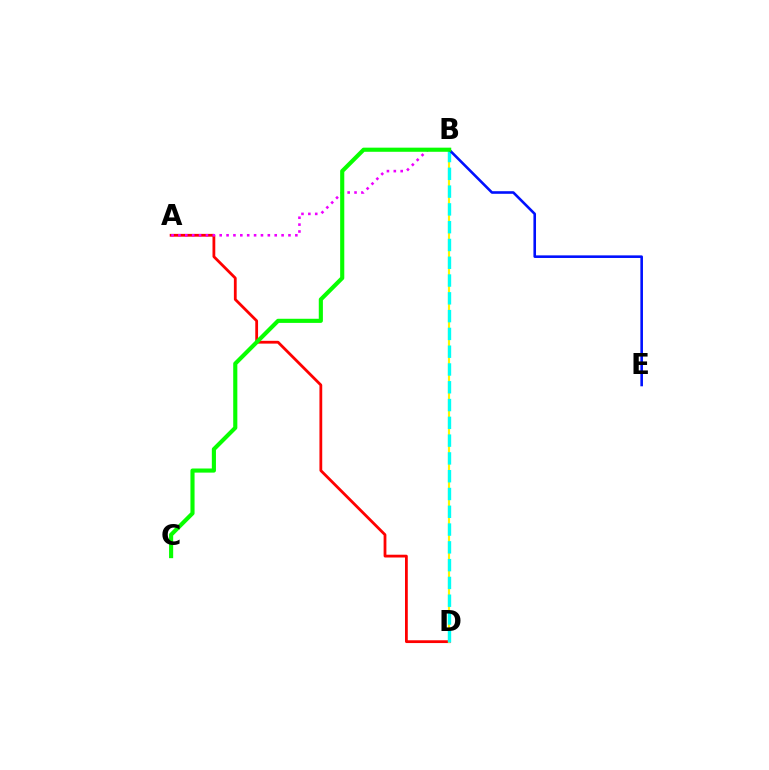{('A', 'D'): [{'color': '#ff0000', 'line_style': 'solid', 'thickness': 2.01}], ('A', 'B'): [{'color': '#ee00ff', 'line_style': 'dotted', 'thickness': 1.87}], ('B', 'D'): [{'color': '#fcf500', 'line_style': 'solid', 'thickness': 1.55}, {'color': '#00fff6', 'line_style': 'dashed', 'thickness': 2.42}], ('B', 'E'): [{'color': '#0010ff', 'line_style': 'solid', 'thickness': 1.87}], ('B', 'C'): [{'color': '#08ff00', 'line_style': 'solid', 'thickness': 2.97}]}